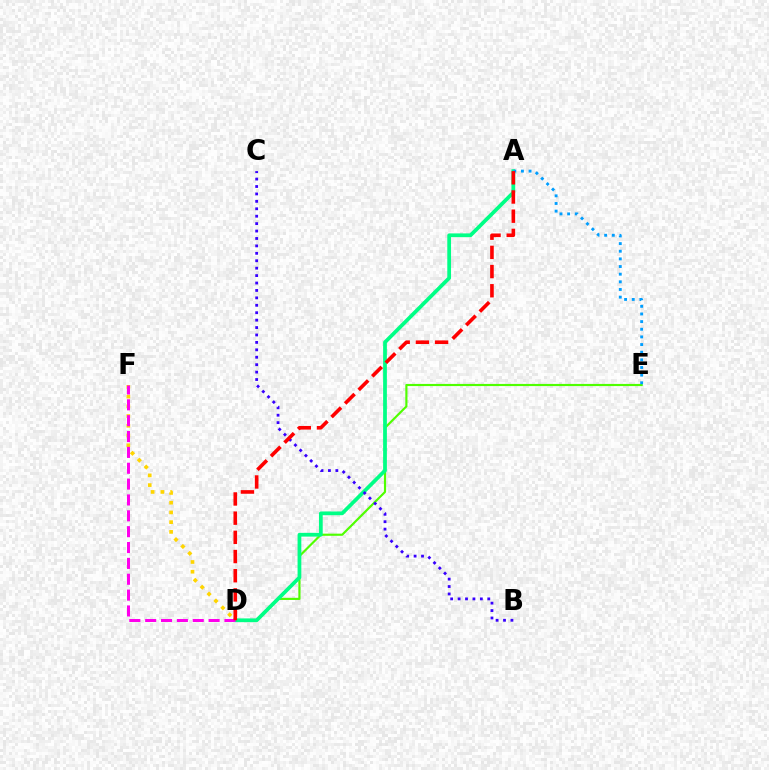{('D', 'E'): [{'color': '#4fff00', 'line_style': 'solid', 'thickness': 1.55}], ('A', 'D'): [{'color': '#00ff86', 'line_style': 'solid', 'thickness': 2.7}, {'color': '#ff0000', 'line_style': 'dashed', 'thickness': 2.61}], ('A', 'E'): [{'color': '#009eff', 'line_style': 'dotted', 'thickness': 2.08}], ('B', 'C'): [{'color': '#3700ff', 'line_style': 'dotted', 'thickness': 2.02}], ('D', 'F'): [{'color': '#ffd500', 'line_style': 'dotted', 'thickness': 2.65}, {'color': '#ff00ed', 'line_style': 'dashed', 'thickness': 2.15}]}